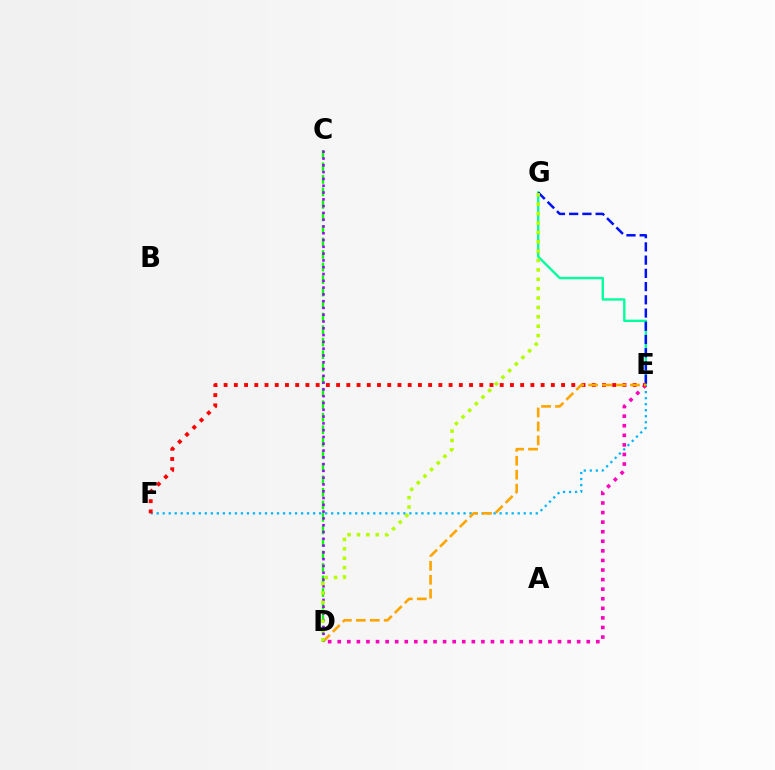{('E', 'F'): [{'color': '#00b5ff', 'line_style': 'dotted', 'thickness': 1.63}, {'color': '#ff0000', 'line_style': 'dotted', 'thickness': 2.78}], ('C', 'D'): [{'color': '#08ff00', 'line_style': 'dashed', 'thickness': 1.7}, {'color': '#9b00ff', 'line_style': 'dotted', 'thickness': 1.84}], ('E', 'G'): [{'color': '#00ff9d', 'line_style': 'solid', 'thickness': 1.7}, {'color': '#0010ff', 'line_style': 'dashed', 'thickness': 1.8}], ('D', 'E'): [{'color': '#ff00bd', 'line_style': 'dotted', 'thickness': 2.6}, {'color': '#ffa500', 'line_style': 'dashed', 'thickness': 1.9}], ('D', 'G'): [{'color': '#b3ff00', 'line_style': 'dotted', 'thickness': 2.55}]}